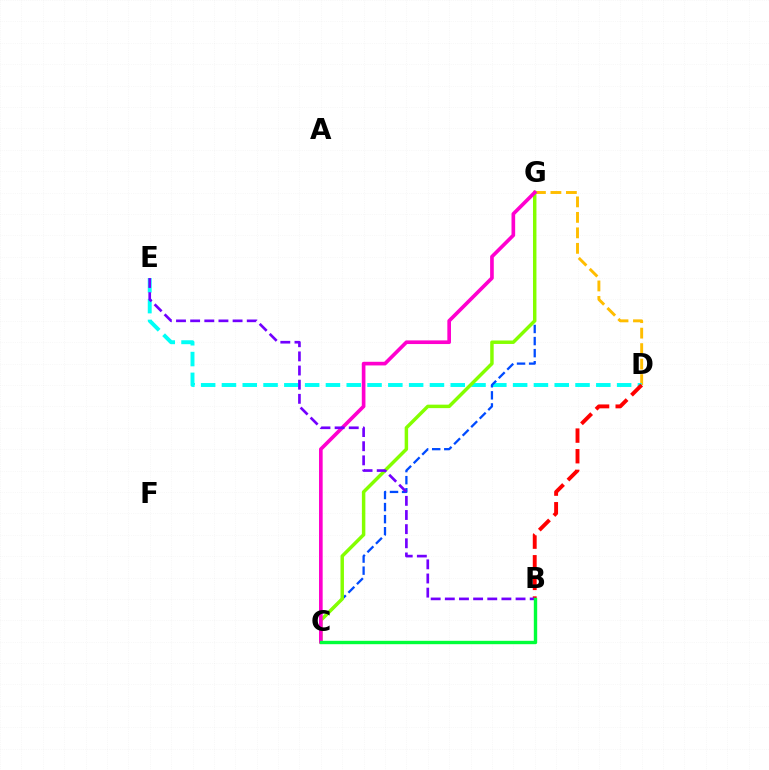{('D', 'G'): [{'color': '#ffbd00', 'line_style': 'dashed', 'thickness': 2.1}], ('D', 'E'): [{'color': '#00fff6', 'line_style': 'dashed', 'thickness': 2.83}], ('C', 'G'): [{'color': '#004bff', 'line_style': 'dashed', 'thickness': 1.64}, {'color': '#84ff00', 'line_style': 'solid', 'thickness': 2.49}, {'color': '#ff00cf', 'line_style': 'solid', 'thickness': 2.63}], ('B', 'D'): [{'color': '#ff0000', 'line_style': 'dashed', 'thickness': 2.8}], ('B', 'E'): [{'color': '#7200ff', 'line_style': 'dashed', 'thickness': 1.92}], ('B', 'C'): [{'color': '#00ff39', 'line_style': 'solid', 'thickness': 2.44}]}